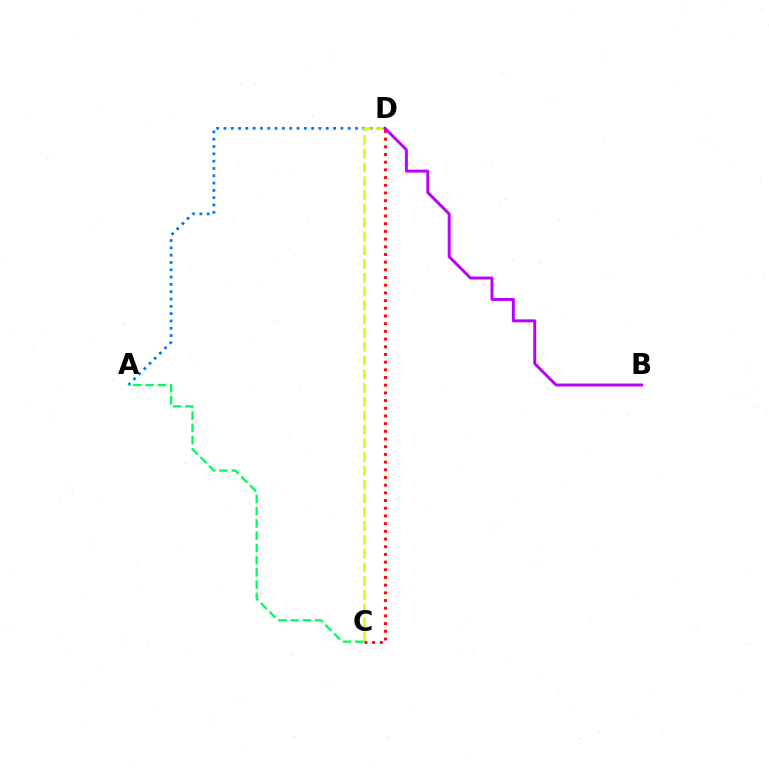{('A', 'D'): [{'color': '#0074ff', 'line_style': 'dotted', 'thickness': 1.99}], ('C', 'D'): [{'color': '#d1ff00', 'line_style': 'dashed', 'thickness': 1.87}, {'color': '#ff0000', 'line_style': 'dotted', 'thickness': 2.09}], ('B', 'D'): [{'color': '#b900ff', 'line_style': 'solid', 'thickness': 2.1}], ('A', 'C'): [{'color': '#00ff5c', 'line_style': 'dashed', 'thickness': 1.66}]}